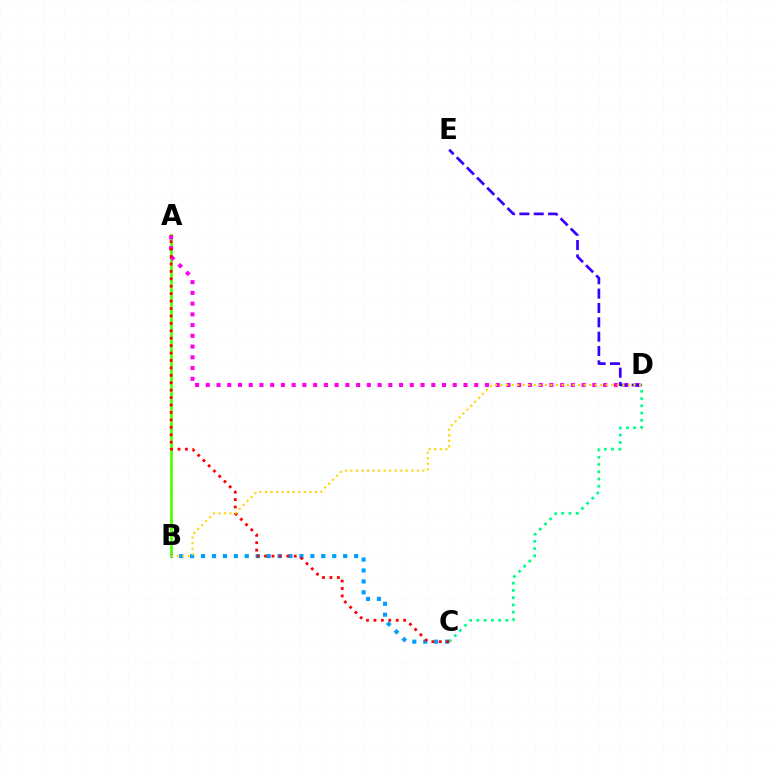{('A', 'B'): [{'color': '#4fff00', 'line_style': 'solid', 'thickness': 1.96}], ('C', 'D'): [{'color': '#00ff86', 'line_style': 'dotted', 'thickness': 1.97}], ('A', 'D'): [{'color': '#ff00ed', 'line_style': 'dotted', 'thickness': 2.92}], ('B', 'C'): [{'color': '#009eff', 'line_style': 'dotted', 'thickness': 2.97}], ('D', 'E'): [{'color': '#3700ff', 'line_style': 'dashed', 'thickness': 1.95}], ('A', 'C'): [{'color': '#ff0000', 'line_style': 'dotted', 'thickness': 2.02}], ('B', 'D'): [{'color': '#ffd500', 'line_style': 'dotted', 'thickness': 1.51}]}